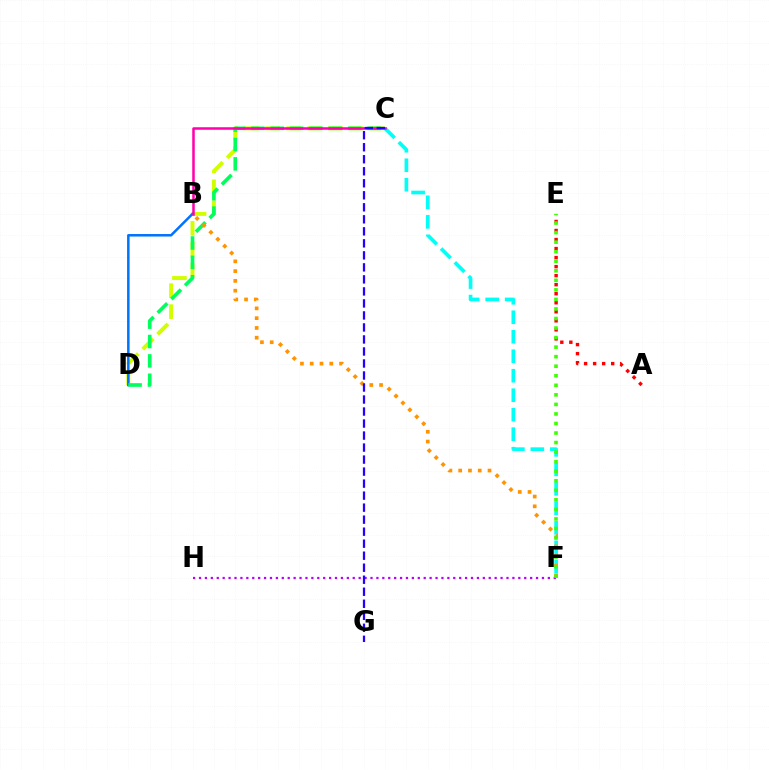{('C', 'D'): [{'color': '#d1ff00', 'line_style': 'dashed', 'thickness': 2.85}, {'color': '#00ff5c', 'line_style': 'dashed', 'thickness': 2.63}], ('C', 'F'): [{'color': '#00fff6', 'line_style': 'dashed', 'thickness': 2.65}], ('B', 'D'): [{'color': '#0074ff', 'line_style': 'solid', 'thickness': 1.81}], ('A', 'E'): [{'color': '#ff0000', 'line_style': 'dotted', 'thickness': 2.45}], ('B', 'C'): [{'color': '#ff00ac', 'line_style': 'solid', 'thickness': 1.81}], ('B', 'F'): [{'color': '#ff9400', 'line_style': 'dotted', 'thickness': 2.66}], ('F', 'H'): [{'color': '#b900ff', 'line_style': 'dotted', 'thickness': 1.61}], ('E', 'F'): [{'color': '#3dff00', 'line_style': 'dotted', 'thickness': 2.59}], ('C', 'G'): [{'color': '#2500ff', 'line_style': 'dashed', 'thickness': 1.63}]}